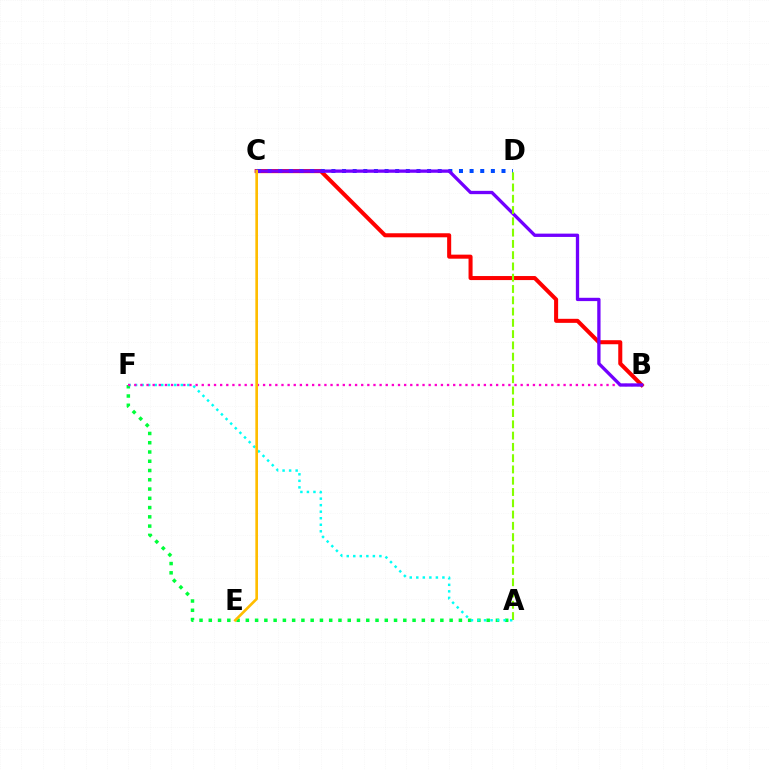{('A', 'F'): [{'color': '#00ff39', 'line_style': 'dotted', 'thickness': 2.52}, {'color': '#00fff6', 'line_style': 'dotted', 'thickness': 1.77}], ('B', 'C'): [{'color': '#ff0000', 'line_style': 'solid', 'thickness': 2.91}, {'color': '#7200ff', 'line_style': 'solid', 'thickness': 2.38}], ('B', 'F'): [{'color': '#ff00cf', 'line_style': 'dotted', 'thickness': 1.67}], ('C', 'D'): [{'color': '#004bff', 'line_style': 'dotted', 'thickness': 2.89}], ('A', 'D'): [{'color': '#84ff00', 'line_style': 'dashed', 'thickness': 1.53}], ('C', 'E'): [{'color': '#ffbd00', 'line_style': 'solid', 'thickness': 1.91}]}